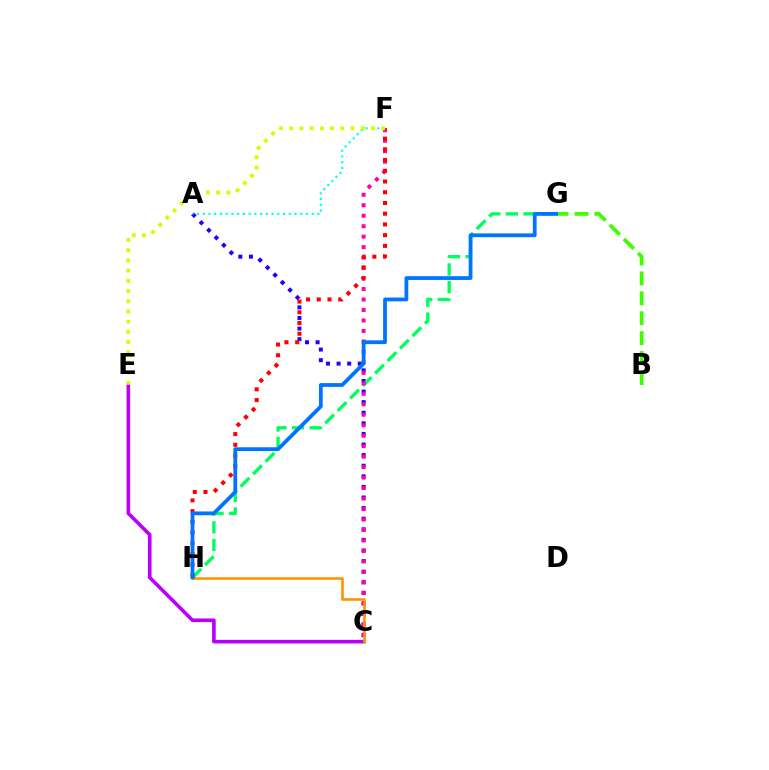{('A', 'C'): [{'color': '#2500ff', 'line_style': 'dotted', 'thickness': 2.88}], ('C', 'E'): [{'color': '#b900ff', 'line_style': 'solid', 'thickness': 2.61}], ('G', 'H'): [{'color': '#00ff5c', 'line_style': 'dashed', 'thickness': 2.39}, {'color': '#0074ff', 'line_style': 'solid', 'thickness': 2.72}], ('B', 'G'): [{'color': '#3dff00', 'line_style': 'dashed', 'thickness': 2.71}], ('C', 'F'): [{'color': '#ff00ac', 'line_style': 'dotted', 'thickness': 2.85}], ('F', 'H'): [{'color': '#ff0000', 'line_style': 'dotted', 'thickness': 2.91}], ('C', 'H'): [{'color': '#ff9400', 'line_style': 'solid', 'thickness': 1.89}], ('A', 'F'): [{'color': '#00fff6', 'line_style': 'dotted', 'thickness': 1.56}], ('E', 'F'): [{'color': '#d1ff00', 'line_style': 'dotted', 'thickness': 2.77}]}